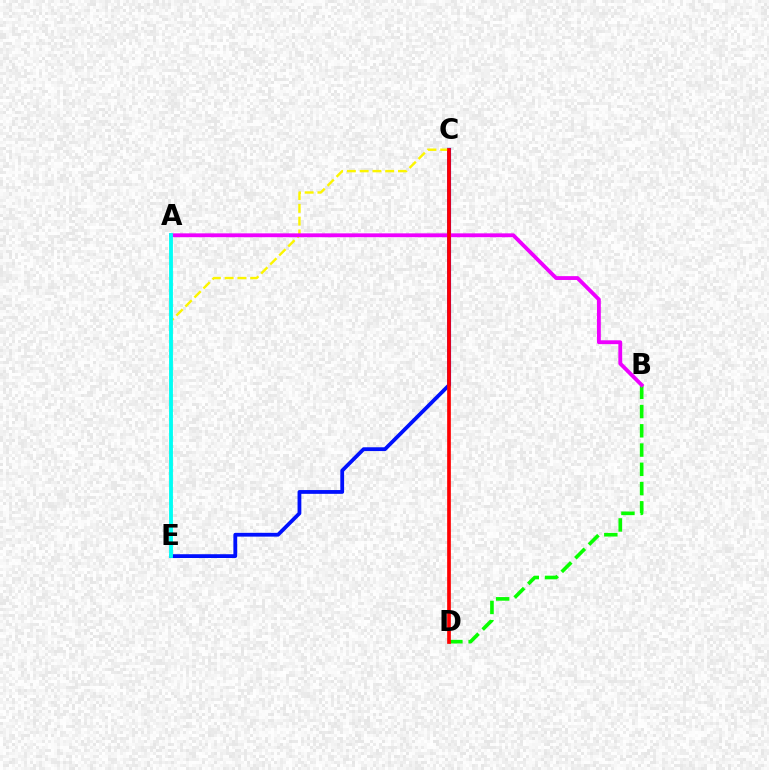{('B', 'D'): [{'color': '#08ff00', 'line_style': 'dashed', 'thickness': 2.62}], ('C', 'E'): [{'color': '#0010ff', 'line_style': 'solid', 'thickness': 2.73}, {'color': '#fcf500', 'line_style': 'dashed', 'thickness': 1.74}], ('A', 'B'): [{'color': '#ee00ff', 'line_style': 'solid', 'thickness': 2.77}], ('C', 'D'): [{'color': '#ff0000', 'line_style': 'solid', 'thickness': 2.66}], ('A', 'E'): [{'color': '#00fff6', 'line_style': 'solid', 'thickness': 2.77}]}